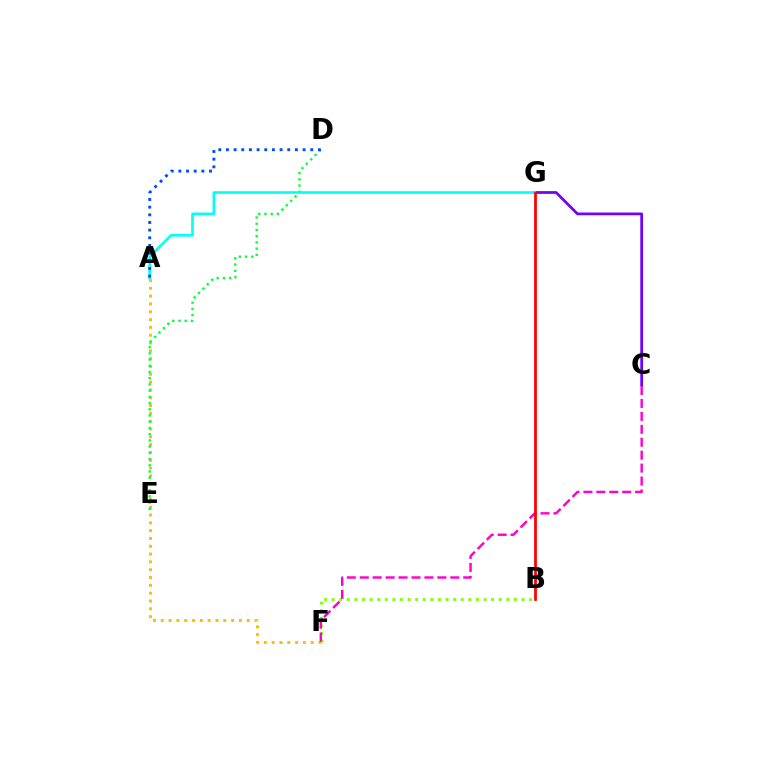{('A', 'F'): [{'color': '#ffbd00', 'line_style': 'dotted', 'thickness': 2.12}], ('D', 'E'): [{'color': '#00ff39', 'line_style': 'dotted', 'thickness': 1.69}], ('C', 'G'): [{'color': '#7200ff', 'line_style': 'solid', 'thickness': 1.98}], ('A', 'G'): [{'color': '#00fff6', 'line_style': 'solid', 'thickness': 1.9}], ('B', 'F'): [{'color': '#84ff00', 'line_style': 'dotted', 'thickness': 2.06}], ('C', 'F'): [{'color': '#ff00cf', 'line_style': 'dashed', 'thickness': 1.76}], ('B', 'G'): [{'color': '#ff0000', 'line_style': 'solid', 'thickness': 1.98}], ('A', 'D'): [{'color': '#004bff', 'line_style': 'dotted', 'thickness': 2.08}]}